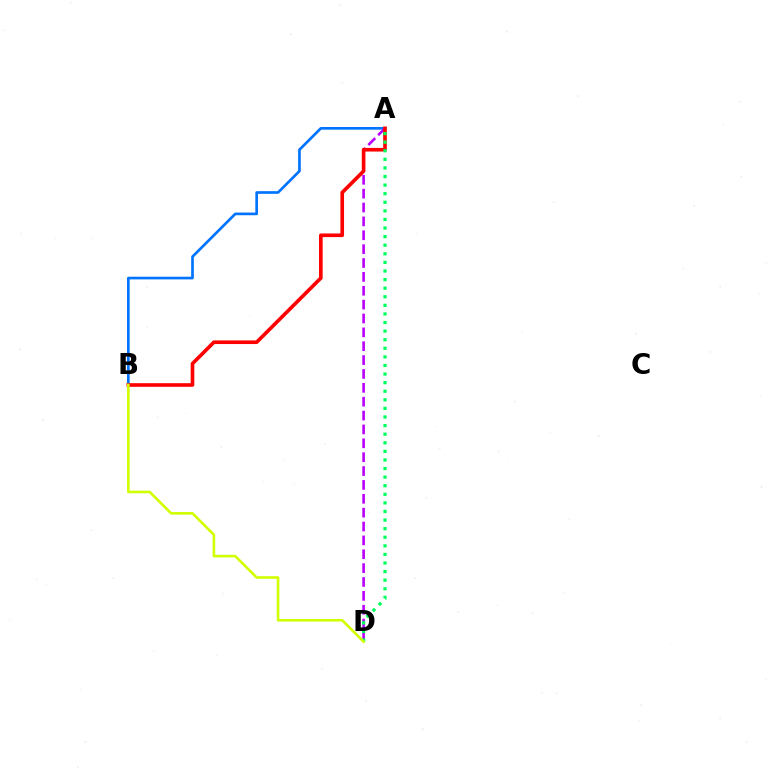{('A', 'B'): [{'color': '#0074ff', 'line_style': 'solid', 'thickness': 1.93}, {'color': '#ff0000', 'line_style': 'solid', 'thickness': 2.62}], ('A', 'D'): [{'color': '#b900ff', 'line_style': 'dashed', 'thickness': 1.88}, {'color': '#00ff5c', 'line_style': 'dotted', 'thickness': 2.33}], ('B', 'D'): [{'color': '#d1ff00', 'line_style': 'solid', 'thickness': 1.88}]}